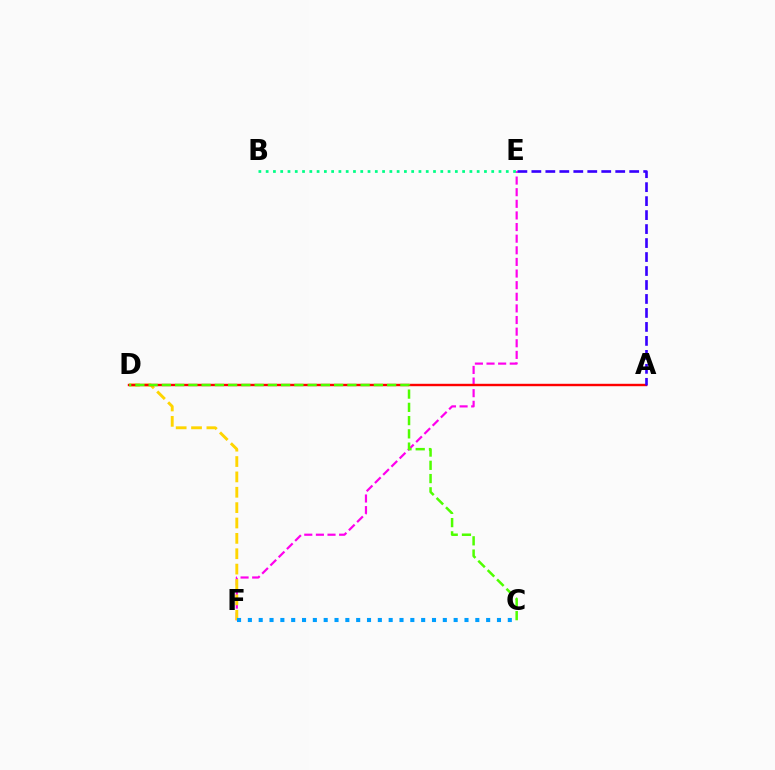{('E', 'F'): [{'color': '#ff00ed', 'line_style': 'dashed', 'thickness': 1.58}], ('D', 'F'): [{'color': '#ffd500', 'line_style': 'dashed', 'thickness': 2.09}], ('A', 'D'): [{'color': '#ff0000', 'line_style': 'solid', 'thickness': 1.73}], ('A', 'E'): [{'color': '#3700ff', 'line_style': 'dashed', 'thickness': 1.9}], ('B', 'E'): [{'color': '#00ff86', 'line_style': 'dotted', 'thickness': 1.98}], ('C', 'D'): [{'color': '#4fff00', 'line_style': 'dashed', 'thickness': 1.8}], ('C', 'F'): [{'color': '#009eff', 'line_style': 'dotted', 'thickness': 2.94}]}